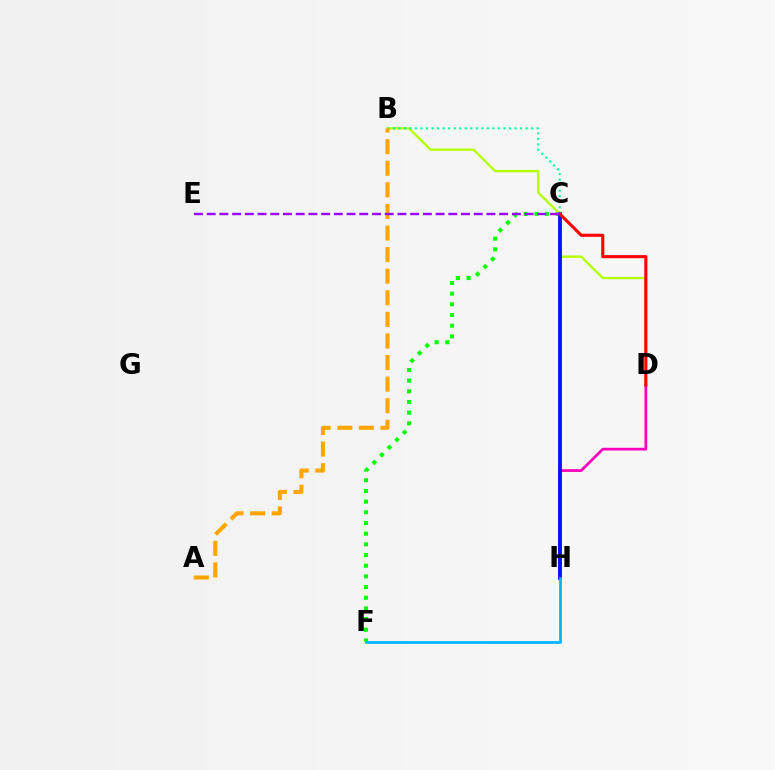{('C', 'F'): [{'color': '#08ff00', 'line_style': 'dotted', 'thickness': 2.9}], ('D', 'H'): [{'color': '#ff00bd', 'line_style': 'solid', 'thickness': 1.98}], ('B', 'D'): [{'color': '#b3ff00', 'line_style': 'solid', 'thickness': 1.67}], ('C', 'H'): [{'color': '#0010ff', 'line_style': 'solid', 'thickness': 2.74}], ('F', 'H'): [{'color': '#00b5ff', 'line_style': 'solid', 'thickness': 1.96}], ('B', 'C'): [{'color': '#00ff9d', 'line_style': 'dotted', 'thickness': 1.5}], ('A', 'B'): [{'color': '#ffa500', 'line_style': 'dashed', 'thickness': 2.93}], ('C', 'D'): [{'color': '#ff0000', 'line_style': 'solid', 'thickness': 2.23}], ('C', 'E'): [{'color': '#9b00ff', 'line_style': 'dashed', 'thickness': 1.73}]}